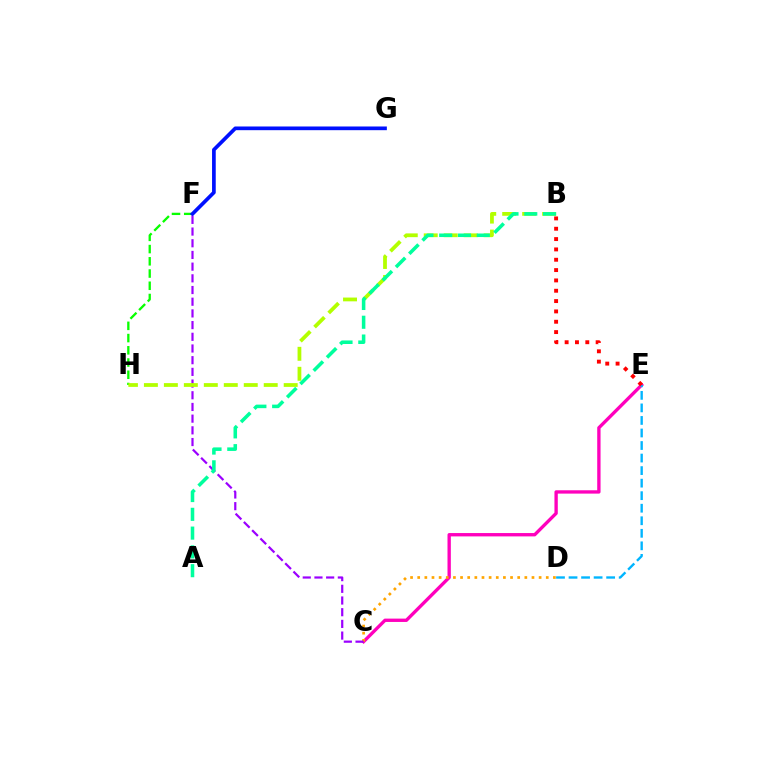{('F', 'H'): [{'color': '#08ff00', 'line_style': 'dashed', 'thickness': 1.66}], ('C', 'E'): [{'color': '#ff00bd', 'line_style': 'solid', 'thickness': 2.41}], ('F', 'G'): [{'color': '#0010ff', 'line_style': 'solid', 'thickness': 2.66}], ('D', 'E'): [{'color': '#00b5ff', 'line_style': 'dashed', 'thickness': 1.7}], ('C', 'D'): [{'color': '#ffa500', 'line_style': 'dotted', 'thickness': 1.94}], ('C', 'F'): [{'color': '#9b00ff', 'line_style': 'dashed', 'thickness': 1.59}], ('B', 'H'): [{'color': '#b3ff00', 'line_style': 'dashed', 'thickness': 2.71}], ('A', 'B'): [{'color': '#00ff9d', 'line_style': 'dashed', 'thickness': 2.55}], ('B', 'E'): [{'color': '#ff0000', 'line_style': 'dotted', 'thickness': 2.81}]}